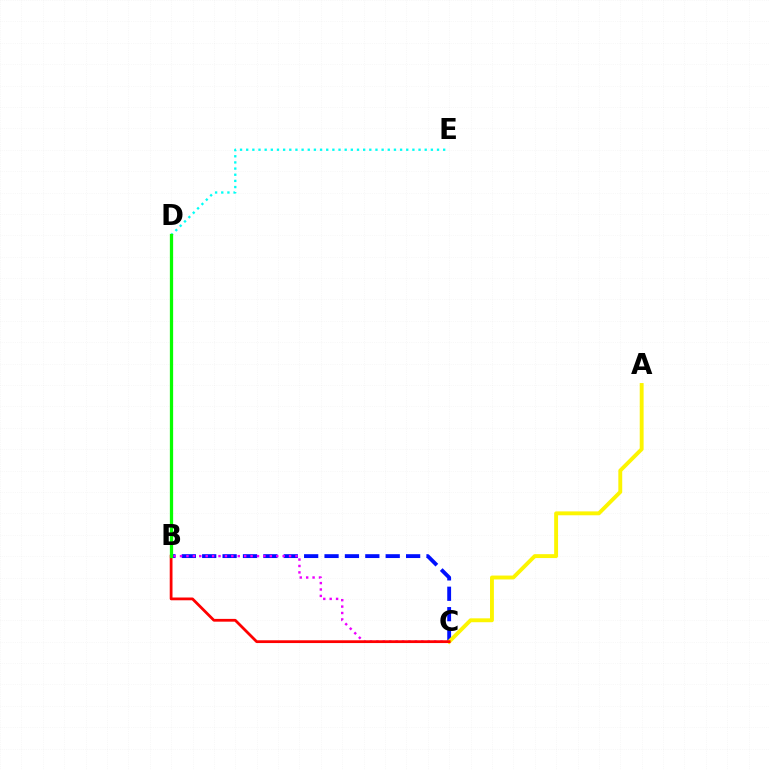{('B', 'C'): [{'color': '#0010ff', 'line_style': 'dashed', 'thickness': 2.77}, {'color': '#ee00ff', 'line_style': 'dotted', 'thickness': 1.74}, {'color': '#ff0000', 'line_style': 'solid', 'thickness': 2.0}], ('D', 'E'): [{'color': '#00fff6', 'line_style': 'dotted', 'thickness': 1.67}], ('A', 'C'): [{'color': '#fcf500', 'line_style': 'solid', 'thickness': 2.8}], ('B', 'D'): [{'color': '#08ff00', 'line_style': 'solid', 'thickness': 2.35}]}